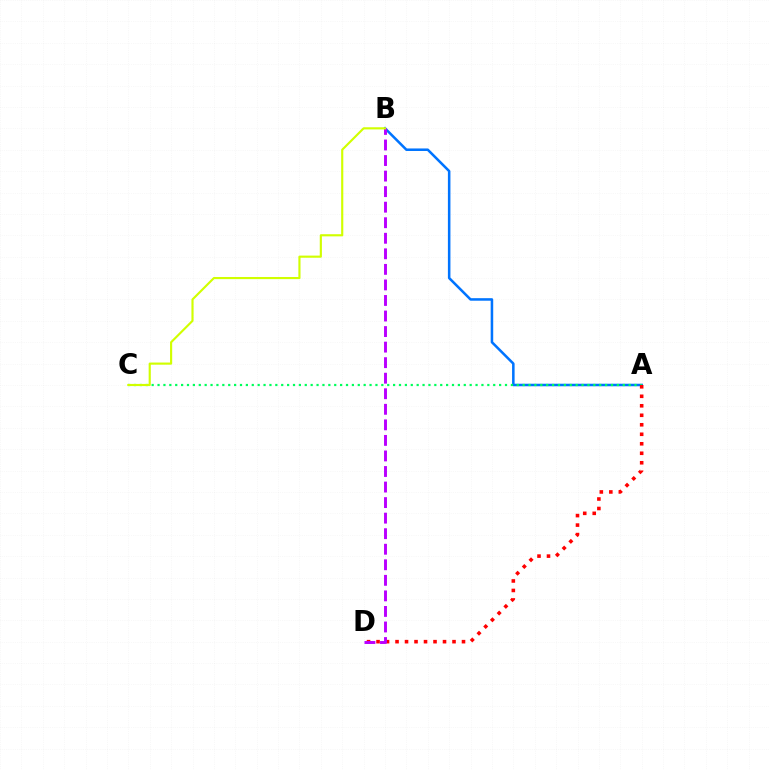{('A', 'B'): [{'color': '#0074ff', 'line_style': 'solid', 'thickness': 1.83}], ('A', 'C'): [{'color': '#00ff5c', 'line_style': 'dotted', 'thickness': 1.6}], ('A', 'D'): [{'color': '#ff0000', 'line_style': 'dotted', 'thickness': 2.58}], ('B', 'D'): [{'color': '#b900ff', 'line_style': 'dashed', 'thickness': 2.11}], ('B', 'C'): [{'color': '#d1ff00', 'line_style': 'solid', 'thickness': 1.55}]}